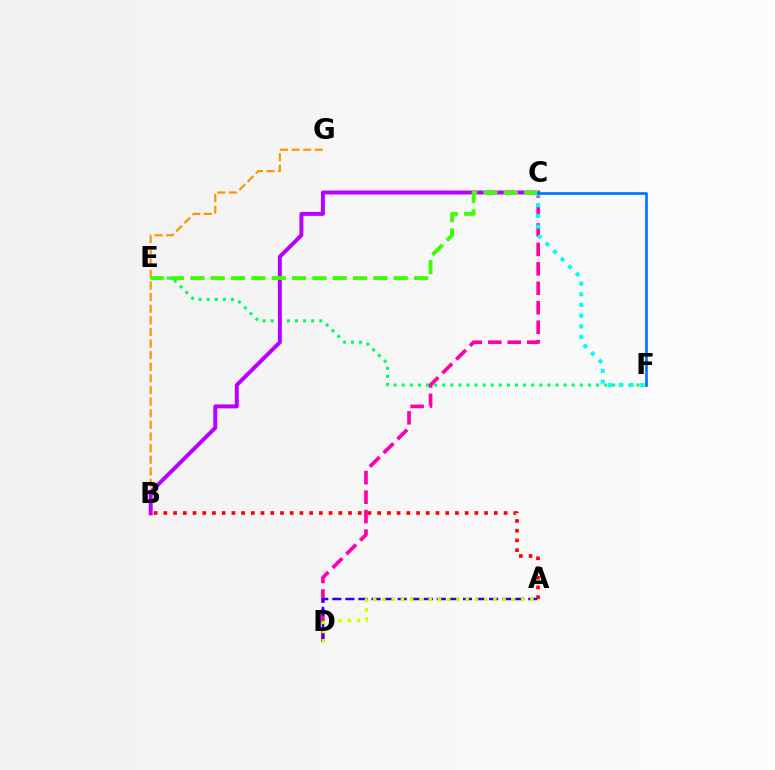{('C', 'D'): [{'color': '#ff00ac', 'line_style': 'dashed', 'thickness': 2.64}], ('E', 'F'): [{'color': '#00ff5c', 'line_style': 'dotted', 'thickness': 2.2}], ('B', 'G'): [{'color': '#ff9400', 'line_style': 'dashed', 'thickness': 1.58}], ('B', 'C'): [{'color': '#b900ff', 'line_style': 'solid', 'thickness': 2.85}], ('A', 'D'): [{'color': '#2500ff', 'line_style': 'dashed', 'thickness': 1.78}, {'color': '#d1ff00', 'line_style': 'dotted', 'thickness': 2.51}], ('C', 'E'): [{'color': '#3dff00', 'line_style': 'dashed', 'thickness': 2.76}], ('C', 'F'): [{'color': '#00fff6', 'line_style': 'dotted', 'thickness': 2.91}, {'color': '#0074ff', 'line_style': 'solid', 'thickness': 1.92}], ('A', 'B'): [{'color': '#ff0000', 'line_style': 'dotted', 'thickness': 2.64}]}